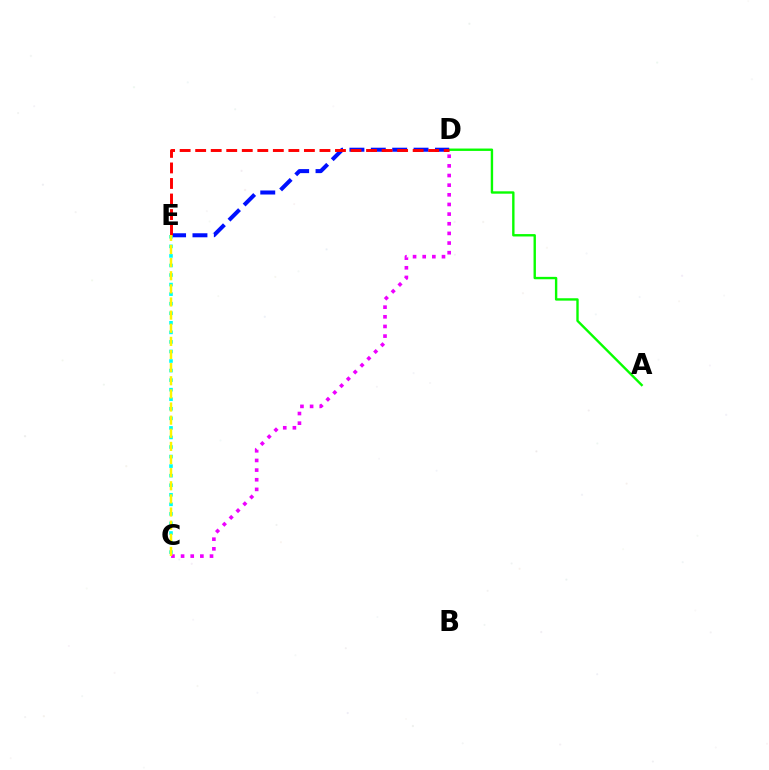{('A', 'D'): [{'color': '#08ff00', 'line_style': 'solid', 'thickness': 1.72}], ('D', 'E'): [{'color': '#0010ff', 'line_style': 'dashed', 'thickness': 2.9}, {'color': '#ff0000', 'line_style': 'dashed', 'thickness': 2.11}], ('C', 'E'): [{'color': '#00fff6', 'line_style': 'dotted', 'thickness': 2.6}, {'color': '#fcf500', 'line_style': 'dashed', 'thickness': 1.78}], ('C', 'D'): [{'color': '#ee00ff', 'line_style': 'dotted', 'thickness': 2.62}]}